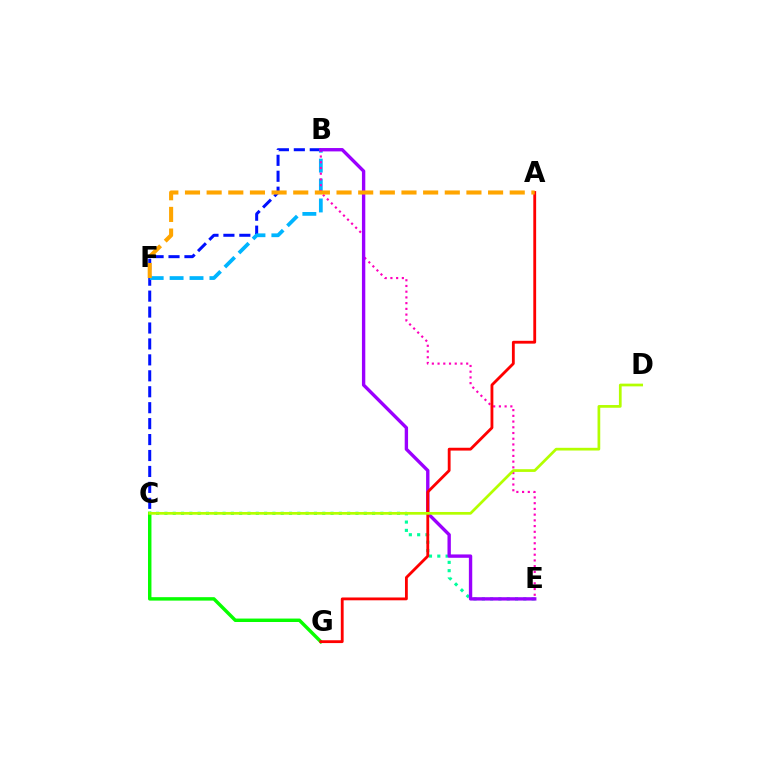{('C', 'G'): [{'color': '#08ff00', 'line_style': 'solid', 'thickness': 2.48}], ('B', 'C'): [{'color': '#0010ff', 'line_style': 'dashed', 'thickness': 2.17}], ('B', 'F'): [{'color': '#00b5ff', 'line_style': 'dashed', 'thickness': 2.71}], ('C', 'E'): [{'color': '#00ff9d', 'line_style': 'dotted', 'thickness': 2.26}], ('B', 'E'): [{'color': '#ff00bd', 'line_style': 'dotted', 'thickness': 1.55}, {'color': '#9b00ff', 'line_style': 'solid', 'thickness': 2.42}], ('A', 'G'): [{'color': '#ff0000', 'line_style': 'solid', 'thickness': 2.03}], ('C', 'D'): [{'color': '#b3ff00', 'line_style': 'solid', 'thickness': 1.96}], ('A', 'F'): [{'color': '#ffa500', 'line_style': 'dashed', 'thickness': 2.94}]}